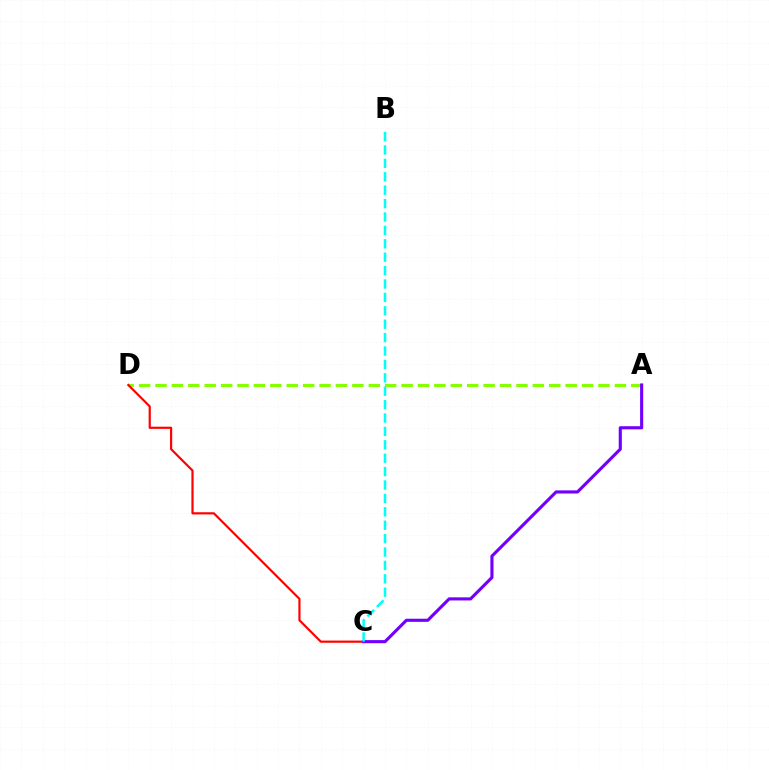{('A', 'D'): [{'color': '#84ff00', 'line_style': 'dashed', 'thickness': 2.23}], ('C', 'D'): [{'color': '#ff0000', 'line_style': 'solid', 'thickness': 1.57}], ('A', 'C'): [{'color': '#7200ff', 'line_style': 'solid', 'thickness': 2.25}], ('B', 'C'): [{'color': '#00fff6', 'line_style': 'dashed', 'thickness': 1.82}]}